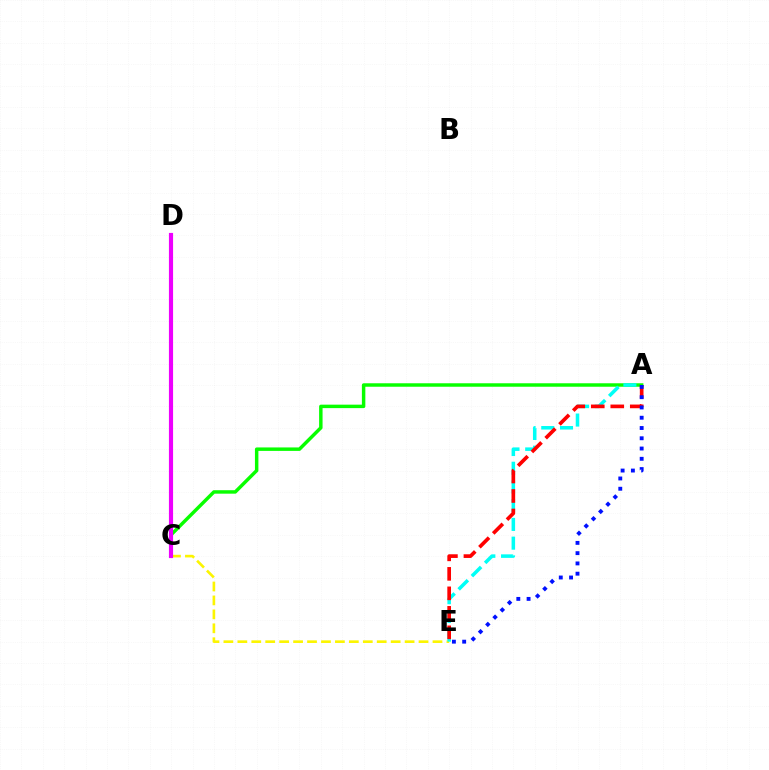{('A', 'C'): [{'color': '#08ff00', 'line_style': 'solid', 'thickness': 2.49}], ('C', 'E'): [{'color': '#fcf500', 'line_style': 'dashed', 'thickness': 1.89}], ('A', 'E'): [{'color': '#00fff6', 'line_style': 'dashed', 'thickness': 2.54}, {'color': '#ff0000', 'line_style': 'dashed', 'thickness': 2.65}, {'color': '#0010ff', 'line_style': 'dotted', 'thickness': 2.79}], ('C', 'D'): [{'color': '#ee00ff', 'line_style': 'solid', 'thickness': 2.99}]}